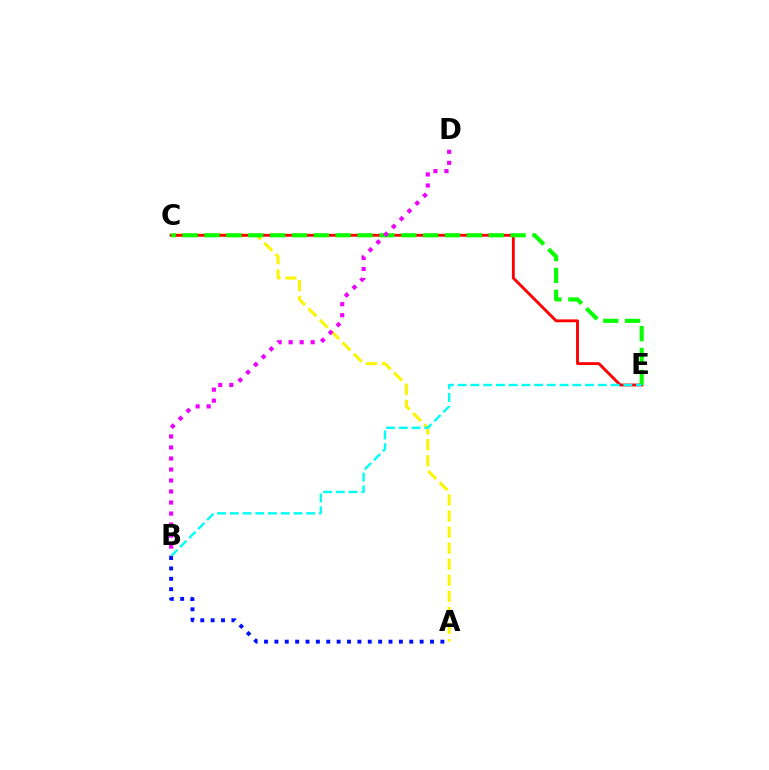{('A', 'C'): [{'color': '#fcf500', 'line_style': 'dashed', 'thickness': 2.18}], ('C', 'E'): [{'color': '#ff0000', 'line_style': 'solid', 'thickness': 2.07}, {'color': '#08ff00', 'line_style': 'dashed', 'thickness': 2.97}], ('B', 'D'): [{'color': '#ee00ff', 'line_style': 'dotted', 'thickness': 2.99}], ('B', 'E'): [{'color': '#00fff6', 'line_style': 'dashed', 'thickness': 1.73}], ('A', 'B'): [{'color': '#0010ff', 'line_style': 'dotted', 'thickness': 2.82}]}